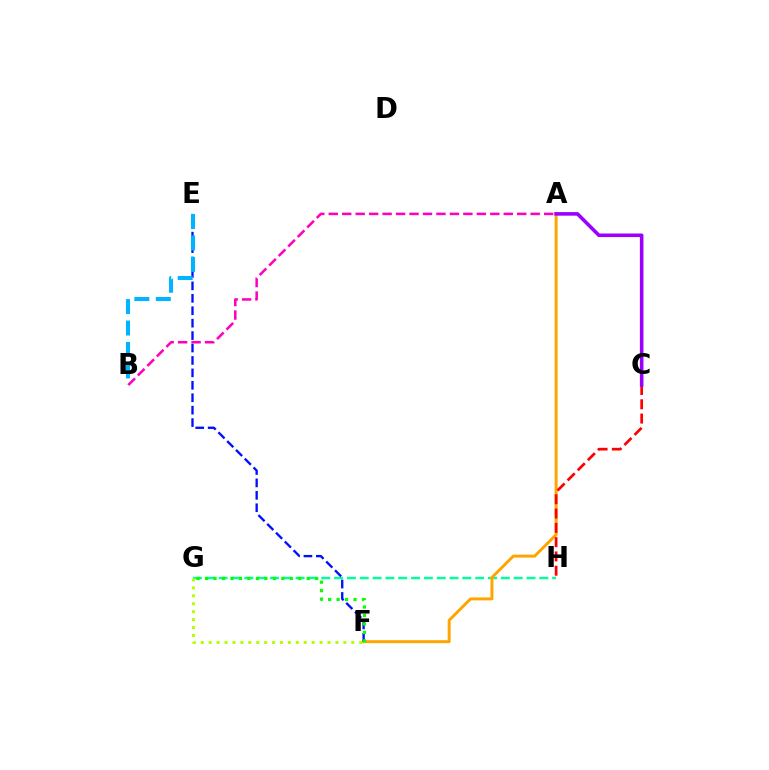{('G', 'H'): [{'color': '#00ff9d', 'line_style': 'dashed', 'thickness': 1.74}], ('A', 'F'): [{'color': '#ffa500', 'line_style': 'solid', 'thickness': 2.13}], ('C', 'H'): [{'color': '#ff0000', 'line_style': 'dashed', 'thickness': 1.94}], ('E', 'F'): [{'color': '#0010ff', 'line_style': 'dashed', 'thickness': 1.69}], ('B', 'E'): [{'color': '#00b5ff', 'line_style': 'dashed', 'thickness': 2.91}], ('F', 'G'): [{'color': '#b3ff00', 'line_style': 'dotted', 'thickness': 2.15}, {'color': '#08ff00', 'line_style': 'dotted', 'thickness': 2.3}], ('A', 'C'): [{'color': '#9b00ff', 'line_style': 'solid', 'thickness': 2.57}], ('A', 'B'): [{'color': '#ff00bd', 'line_style': 'dashed', 'thickness': 1.83}]}